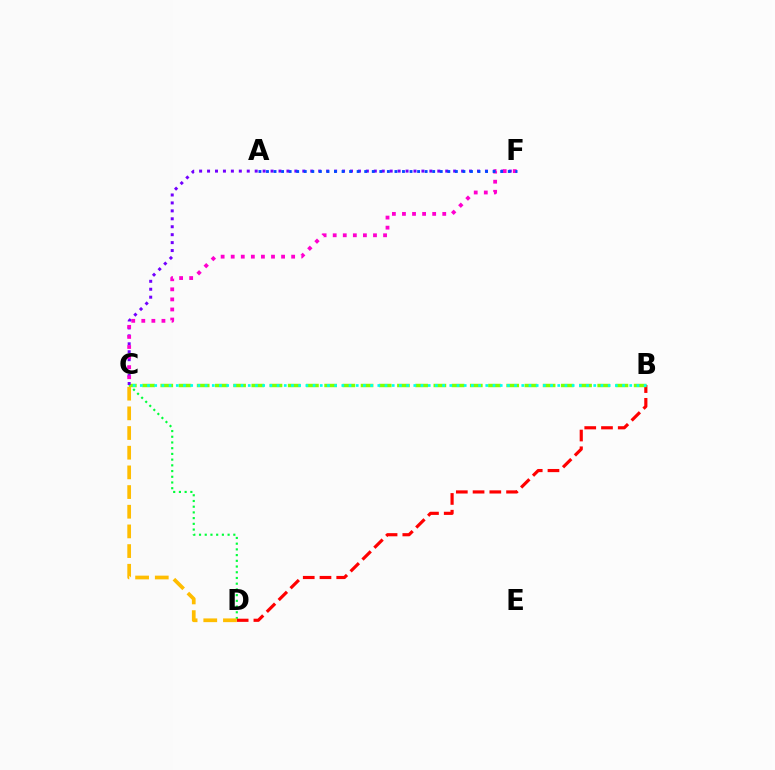{('C', 'D'): [{'color': '#00ff39', 'line_style': 'dotted', 'thickness': 1.55}, {'color': '#ffbd00', 'line_style': 'dashed', 'thickness': 2.67}], ('B', 'D'): [{'color': '#ff0000', 'line_style': 'dashed', 'thickness': 2.27}], ('B', 'C'): [{'color': '#84ff00', 'line_style': 'dashed', 'thickness': 2.47}, {'color': '#00fff6', 'line_style': 'dotted', 'thickness': 1.96}], ('C', 'F'): [{'color': '#7200ff', 'line_style': 'dotted', 'thickness': 2.16}, {'color': '#ff00cf', 'line_style': 'dotted', 'thickness': 2.74}], ('A', 'F'): [{'color': '#004bff', 'line_style': 'dotted', 'thickness': 2.05}]}